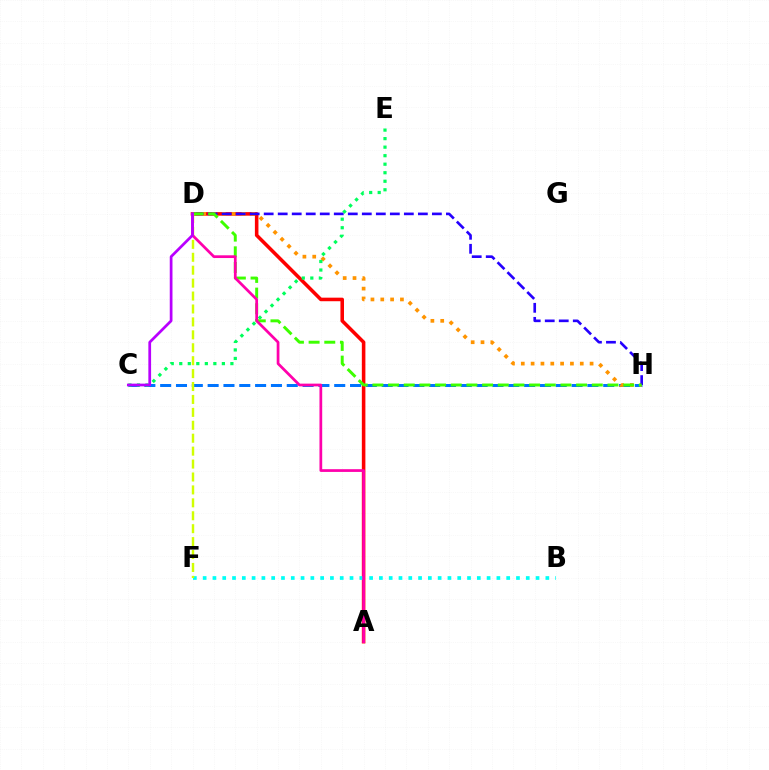{('C', 'H'): [{'color': '#0074ff', 'line_style': 'dashed', 'thickness': 2.15}], ('A', 'D'): [{'color': '#ff0000', 'line_style': 'solid', 'thickness': 2.56}, {'color': '#ff00ac', 'line_style': 'solid', 'thickness': 1.97}], ('D', 'H'): [{'color': '#ff9400', 'line_style': 'dotted', 'thickness': 2.67}, {'color': '#2500ff', 'line_style': 'dashed', 'thickness': 1.9}, {'color': '#3dff00', 'line_style': 'dashed', 'thickness': 2.13}], ('B', 'F'): [{'color': '#00fff6', 'line_style': 'dotted', 'thickness': 2.66}], ('C', 'E'): [{'color': '#00ff5c', 'line_style': 'dotted', 'thickness': 2.32}], ('D', 'F'): [{'color': '#d1ff00', 'line_style': 'dashed', 'thickness': 1.76}], ('C', 'D'): [{'color': '#b900ff', 'line_style': 'solid', 'thickness': 1.97}]}